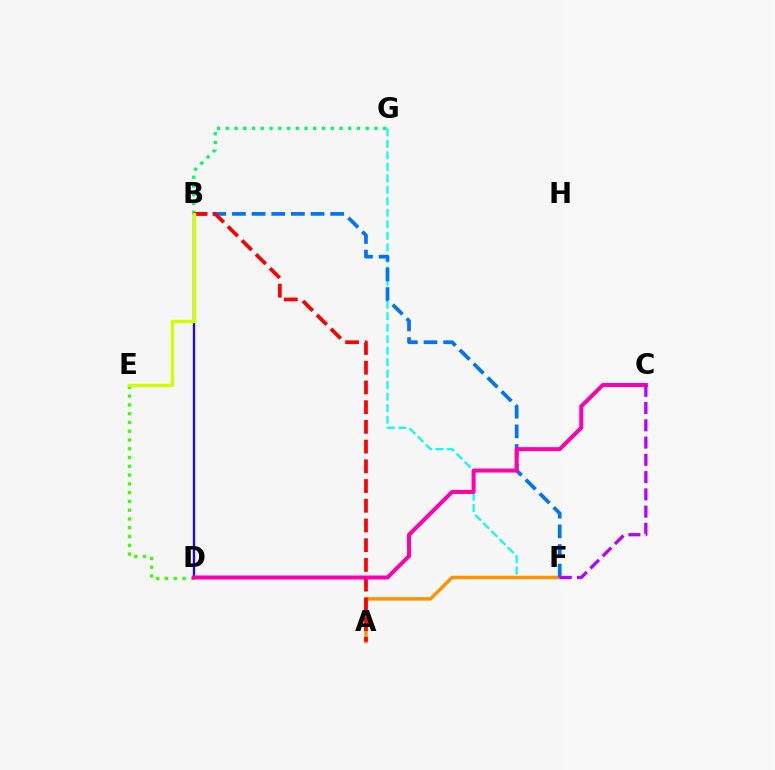{('F', 'G'): [{'color': '#00fff6', 'line_style': 'dashed', 'thickness': 1.56}], ('B', 'G'): [{'color': '#00ff5c', 'line_style': 'dotted', 'thickness': 2.38}], ('B', 'D'): [{'color': '#2500ff', 'line_style': 'solid', 'thickness': 1.67}], ('D', 'E'): [{'color': '#3dff00', 'line_style': 'dotted', 'thickness': 2.38}], ('A', 'F'): [{'color': '#ff9400', 'line_style': 'solid', 'thickness': 2.51}], ('B', 'F'): [{'color': '#0074ff', 'line_style': 'dashed', 'thickness': 2.67}], ('A', 'B'): [{'color': '#ff0000', 'line_style': 'dashed', 'thickness': 2.68}], ('C', 'D'): [{'color': '#ff00ac', 'line_style': 'solid', 'thickness': 2.88}], ('C', 'F'): [{'color': '#b900ff', 'line_style': 'dashed', 'thickness': 2.34}], ('B', 'E'): [{'color': '#d1ff00', 'line_style': 'solid', 'thickness': 2.42}]}